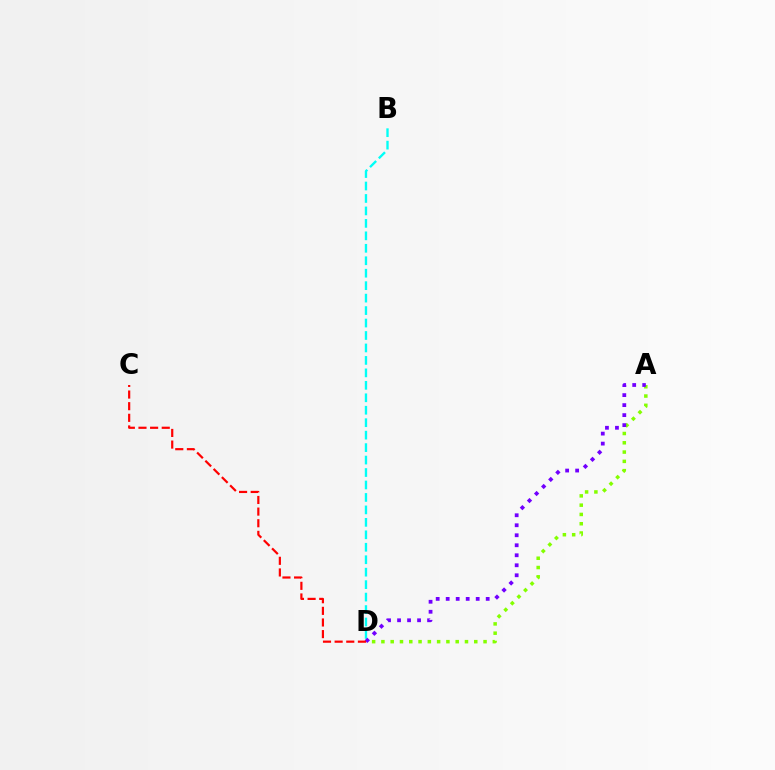{('B', 'D'): [{'color': '#00fff6', 'line_style': 'dashed', 'thickness': 1.69}], ('A', 'D'): [{'color': '#84ff00', 'line_style': 'dotted', 'thickness': 2.52}, {'color': '#7200ff', 'line_style': 'dotted', 'thickness': 2.72}], ('C', 'D'): [{'color': '#ff0000', 'line_style': 'dashed', 'thickness': 1.58}]}